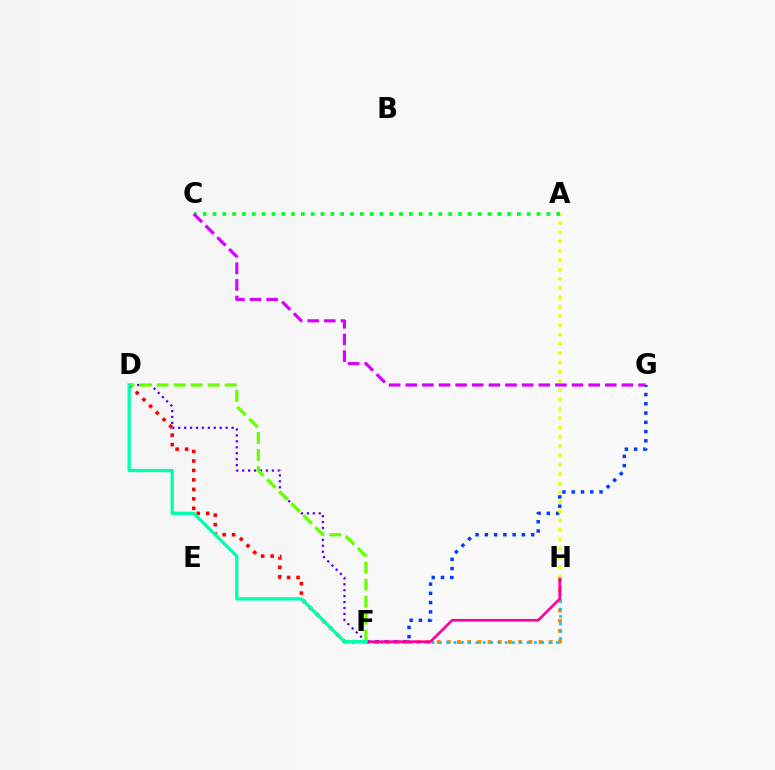{('F', 'H'): [{'color': '#ff8800', 'line_style': 'dotted', 'thickness': 2.77}, {'color': '#00c7ff', 'line_style': 'dotted', 'thickness': 1.99}, {'color': '#ff00a0', 'line_style': 'solid', 'thickness': 1.92}], ('D', 'F'): [{'color': '#ff0000', 'line_style': 'dotted', 'thickness': 2.57}, {'color': '#4f00ff', 'line_style': 'dotted', 'thickness': 1.61}, {'color': '#66ff00', 'line_style': 'dashed', 'thickness': 2.31}, {'color': '#00ffaf', 'line_style': 'solid', 'thickness': 2.4}], ('F', 'G'): [{'color': '#003fff', 'line_style': 'dotted', 'thickness': 2.52}], ('A', 'H'): [{'color': '#eeff00', 'line_style': 'dotted', 'thickness': 2.53}], ('A', 'C'): [{'color': '#00ff27', 'line_style': 'dotted', 'thickness': 2.67}], ('C', 'G'): [{'color': '#d600ff', 'line_style': 'dashed', 'thickness': 2.26}]}